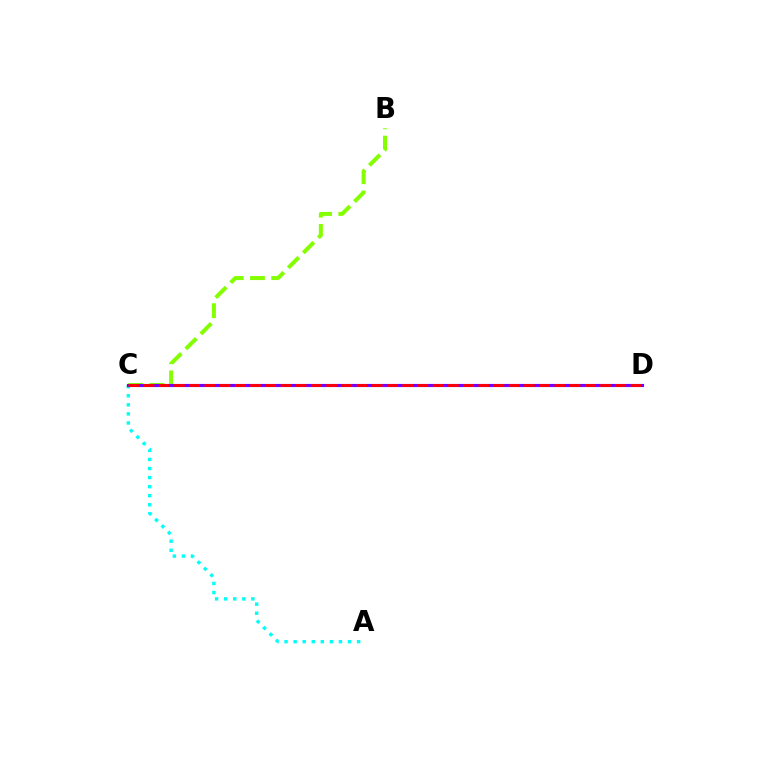{('A', 'C'): [{'color': '#00fff6', 'line_style': 'dotted', 'thickness': 2.46}], ('B', 'C'): [{'color': '#84ff00', 'line_style': 'dashed', 'thickness': 2.88}], ('C', 'D'): [{'color': '#7200ff', 'line_style': 'solid', 'thickness': 2.26}, {'color': '#ff0000', 'line_style': 'dashed', 'thickness': 2.07}]}